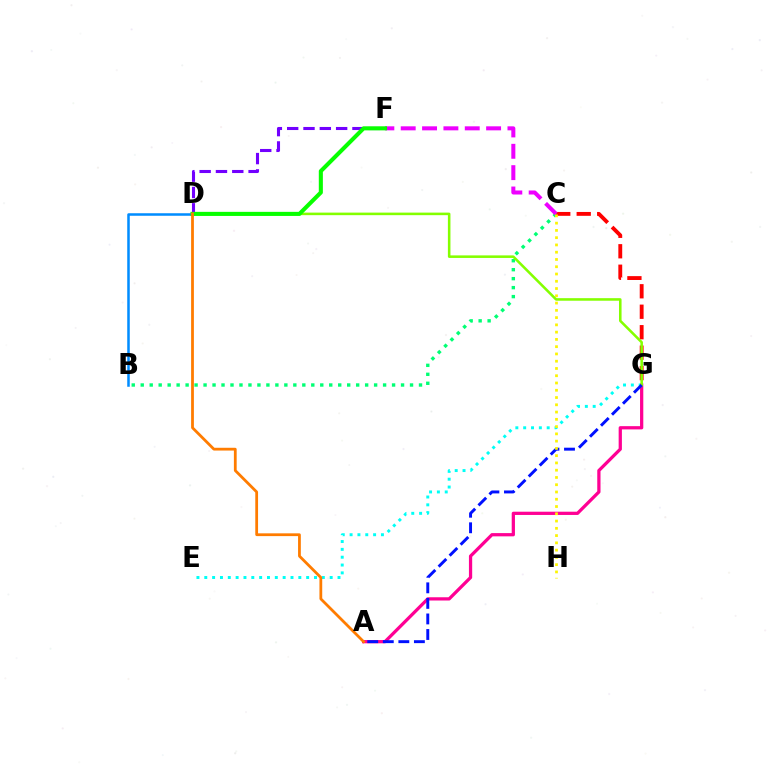{('D', 'F'): [{'color': '#7200ff', 'line_style': 'dashed', 'thickness': 2.22}, {'color': '#08ff00', 'line_style': 'solid', 'thickness': 2.94}], ('E', 'G'): [{'color': '#00fff6', 'line_style': 'dotted', 'thickness': 2.13}], ('A', 'G'): [{'color': '#ff0094', 'line_style': 'solid', 'thickness': 2.34}, {'color': '#0010ff', 'line_style': 'dashed', 'thickness': 2.11}], ('B', 'C'): [{'color': '#00ff74', 'line_style': 'dotted', 'thickness': 2.44}], ('C', 'G'): [{'color': '#ff0000', 'line_style': 'dashed', 'thickness': 2.78}], ('D', 'G'): [{'color': '#84ff00', 'line_style': 'solid', 'thickness': 1.84}], ('C', 'F'): [{'color': '#ee00ff', 'line_style': 'dashed', 'thickness': 2.9}], ('B', 'D'): [{'color': '#008cff', 'line_style': 'solid', 'thickness': 1.82}], ('A', 'D'): [{'color': '#ff7c00', 'line_style': 'solid', 'thickness': 2.0}], ('C', 'H'): [{'color': '#fcf500', 'line_style': 'dotted', 'thickness': 1.97}]}